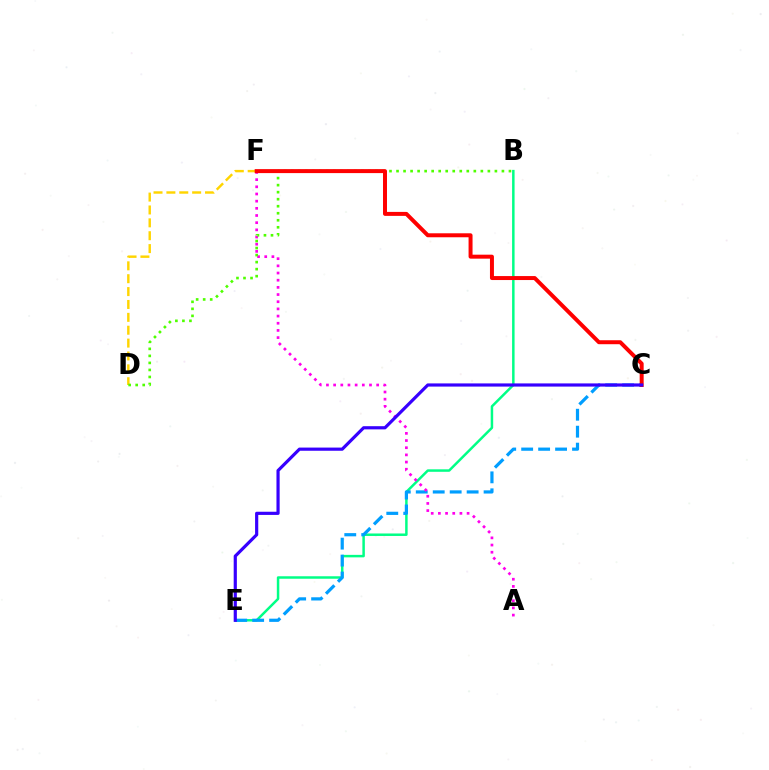{('B', 'E'): [{'color': '#00ff86', 'line_style': 'solid', 'thickness': 1.79}], ('D', 'F'): [{'color': '#ffd500', 'line_style': 'dashed', 'thickness': 1.75}], ('C', 'E'): [{'color': '#009eff', 'line_style': 'dashed', 'thickness': 2.3}, {'color': '#3700ff', 'line_style': 'solid', 'thickness': 2.29}], ('A', 'F'): [{'color': '#ff00ed', 'line_style': 'dotted', 'thickness': 1.95}], ('B', 'D'): [{'color': '#4fff00', 'line_style': 'dotted', 'thickness': 1.91}], ('C', 'F'): [{'color': '#ff0000', 'line_style': 'solid', 'thickness': 2.86}]}